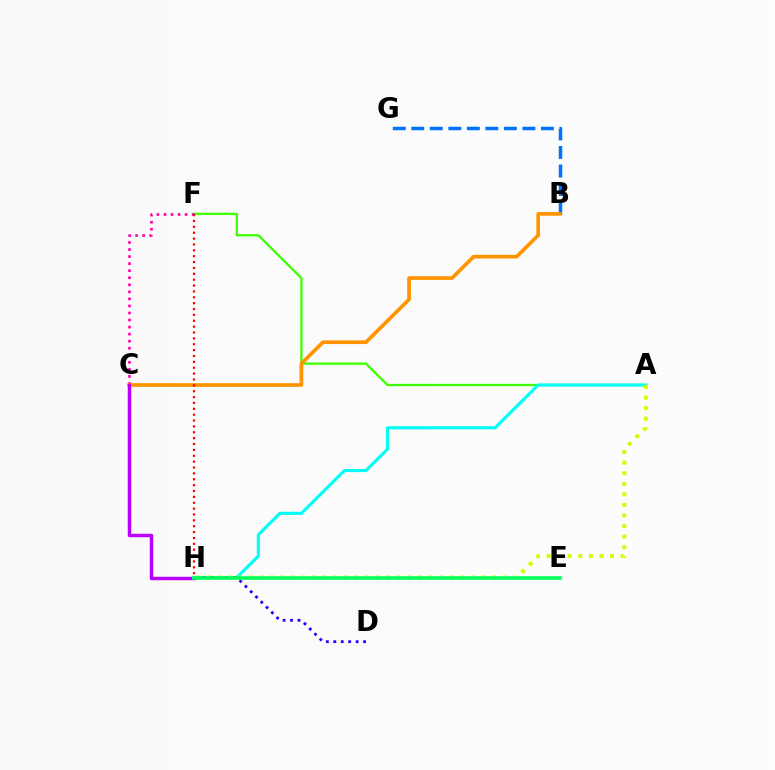{('B', 'G'): [{'color': '#0074ff', 'line_style': 'dashed', 'thickness': 2.52}], ('A', 'F'): [{'color': '#3dff00', 'line_style': 'solid', 'thickness': 1.66}], ('C', 'F'): [{'color': '#ff00ac', 'line_style': 'dotted', 'thickness': 1.92}], ('B', 'C'): [{'color': '#ff9400', 'line_style': 'solid', 'thickness': 2.66}], ('C', 'H'): [{'color': '#b900ff', 'line_style': 'solid', 'thickness': 2.49}], ('A', 'H'): [{'color': '#00fff6', 'line_style': 'solid', 'thickness': 2.24}, {'color': '#d1ff00', 'line_style': 'dotted', 'thickness': 2.87}], ('D', 'H'): [{'color': '#2500ff', 'line_style': 'dotted', 'thickness': 2.02}], ('E', 'H'): [{'color': '#00ff5c', 'line_style': 'solid', 'thickness': 2.57}], ('F', 'H'): [{'color': '#ff0000', 'line_style': 'dotted', 'thickness': 1.59}]}